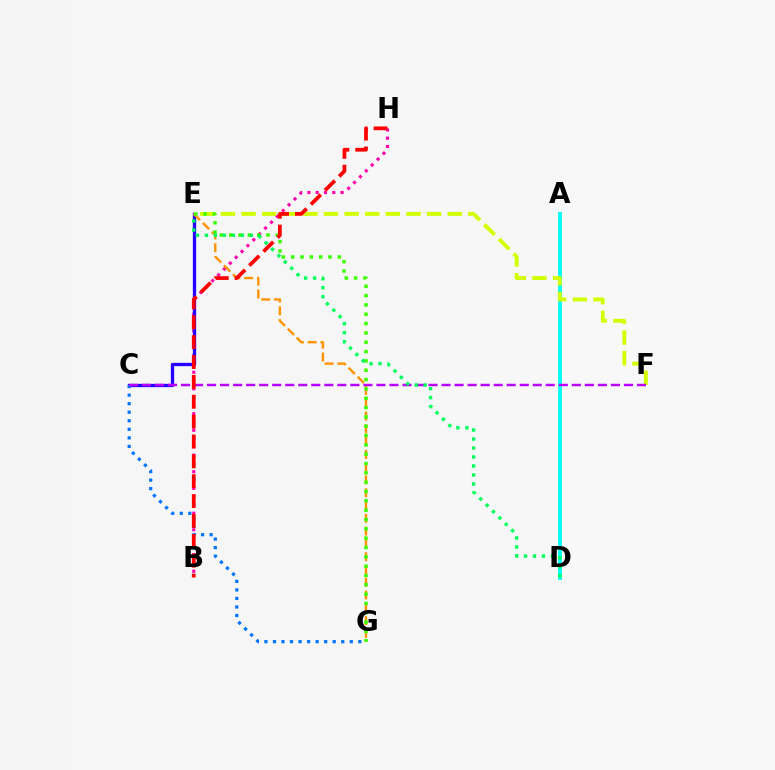{('B', 'H'): [{'color': '#ff00ac', 'line_style': 'dotted', 'thickness': 2.25}, {'color': '#ff0000', 'line_style': 'dashed', 'thickness': 2.7}], ('C', 'E'): [{'color': '#2500ff', 'line_style': 'solid', 'thickness': 2.37}], ('A', 'D'): [{'color': '#00fff6', 'line_style': 'solid', 'thickness': 2.76}], ('E', 'F'): [{'color': '#d1ff00', 'line_style': 'dashed', 'thickness': 2.8}], ('E', 'G'): [{'color': '#ff9400', 'line_style': 'dashed', 'thickness': 1.74}, {'color': '#3dff00', 'line_style': 'dotted', 'thickness': 2.53}], ('C', 'G'): [{'color': '#0074ff', 'line_style': 'dotted', 'thickness': 2.32}], ('C', 'F'): [{'color': '#b900ff', 'line_style': 'dashed', 'thickness': 1.77}], ('D', 'E'): [{'color': '#00ff5c', 'line_style': 'dotted', 'thickness': 2.44}]}